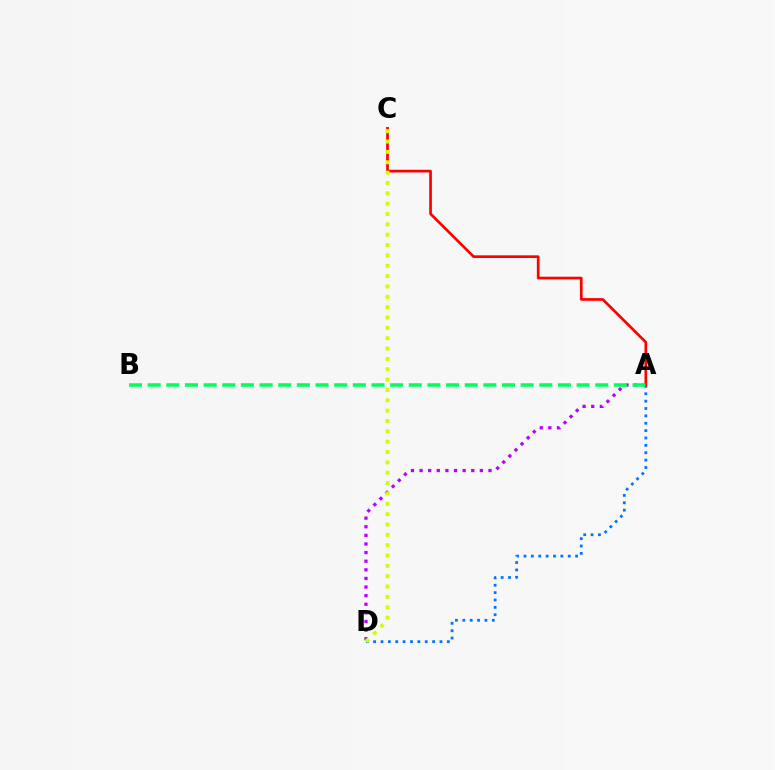{('A', 'D'): [{'color': '#b900ff', 'line_style': 'dotted', 'thickness': 2.34}, {'color': '#0074ff', 'line_style': 'dotted', 'thickness': 2.0}], ('A', 'C'): [{'color': '#ff0000', 'line_style': 'solid', 'thickness': 1.94}], ('C', 'D'): [{'color': '#d1ff00', 'line_style': 'dotted', 'thickness': 2.81}], ('A', 'B'): [{'color': '#00ff5c', 'line_style': 'dashed', 'thickness': 2.53}]}